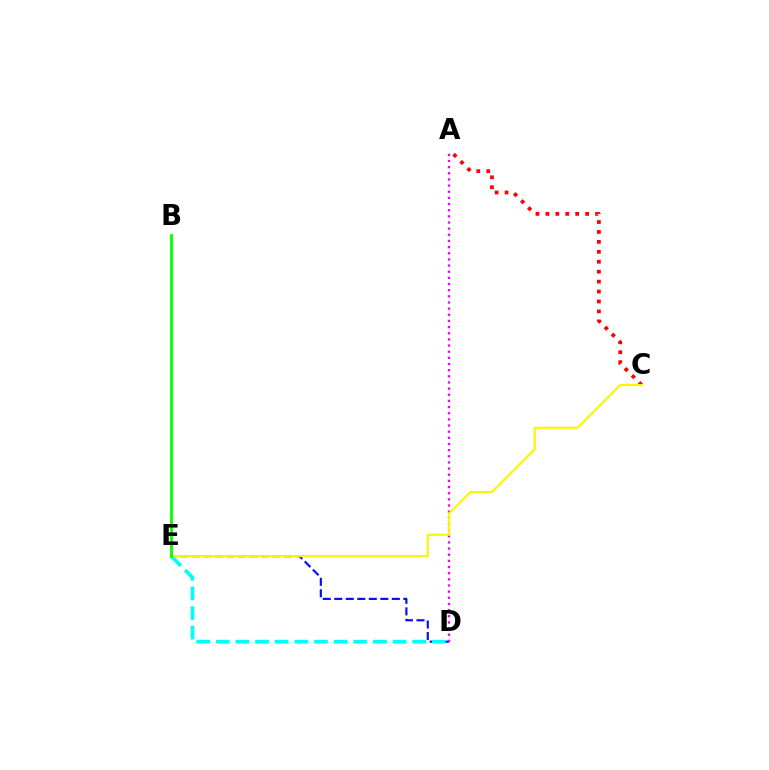{('A', 'C'): [{'color': '#ff0000', 'line_style': 'dotted', 'thickness': 2.7}], ('D', 'E'): [{'color': '#0010ff', 'line_style': 'dashed', 'thickness': 1.56}, {'color': '#00fff6', 'line_style': 'dashed', 'thickness': 2.67}], ('A', 'D'): [{'color': '#ee00ff', 'line_style': 'dotted', 'thickness': 1.67}], ('C', 'E'): [{'color': '#fcf500', 'line_style': 'solid', 'thickness': 1.55}], ('B', 'E'): [{'color': '#08ff00', 'line_style': 'solid', 'thickness': 2.03}]}